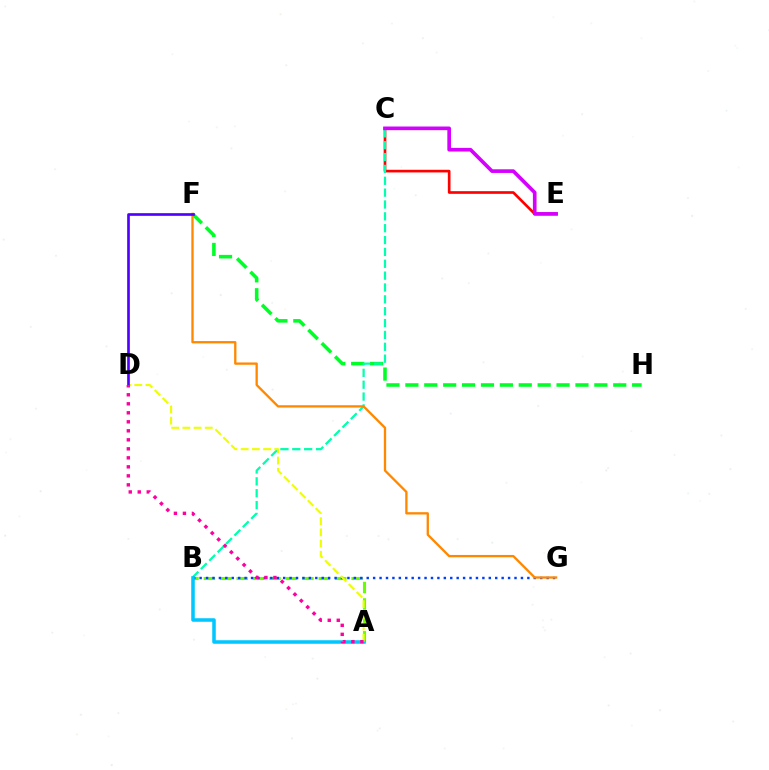{('F', 'H'): [{'color': '#00ff27', 'line_style': 'dashed', 'thickness': 2.57}], ('A', 'B'): [{'color': '#66ff00', 'line_style': 'dashed', 'thickness': 2.23}, {'color': '#00c7ff', 'line_style': 'solid', 'thickness': 2.54}], ('C', 'E'): [{'color': '#ff0000', 'line_style': 'solid', 'thickness': 1.92}, {'color': '#d600ff', 'line_style': 'solid', 'thickness': 2.63}], ('B', 'C'): [{'color': '#00ffaf', 'line_style': 'dashed', 'thickness': 1.61}], ('B', 'G'): [{'color': '#003fff', 'line_style': 'dotted', 'thickness': 1.75}], ('F', 'G'): [{'color': '#ff8800', 'line_style': 'solid', 'thickness': 1.66}], ('A', 'D'): [{'color': '#eeff00', 'line_style': 'dashed', 'thickness': 1.52}, {'color': '#ff00a0', 'line_style': 'dotted', 'thickness': 2.45}], ('D', 'F'): [{'color': '#4f00ff', 'line_style': 'solid', 'thickness': 1.91}]}